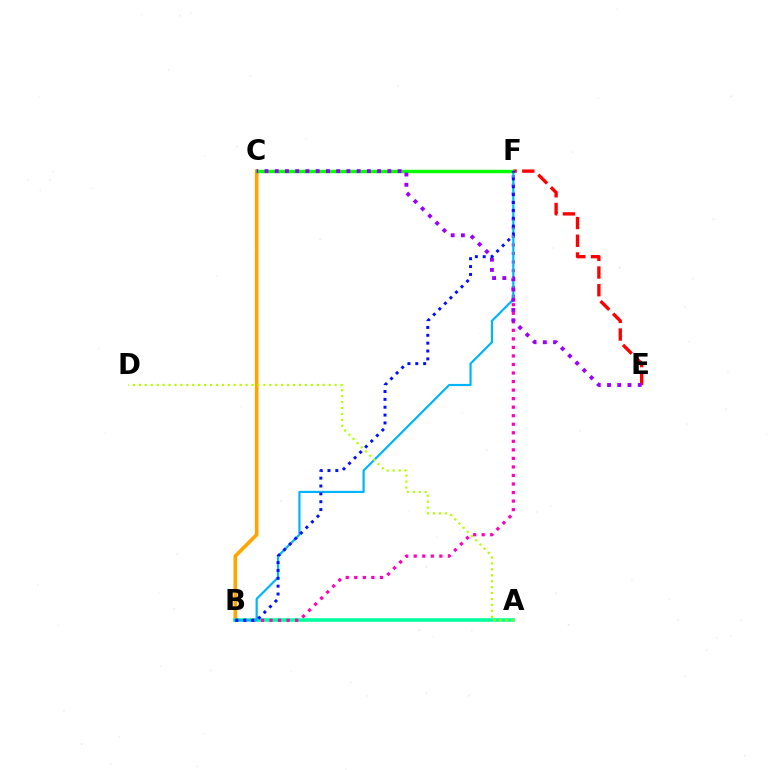{('B', 'C'): [{'color': '#ffa500', 'line_style': 'solid', 'thickness': 2.62}], ('A', 'B'): [{'color': '#00ff9d', 'line_style': 'solid', 'thickness': 2.59}], ('C', 'F'): [{'color': '#08ff00', 'line_style': 'solid', 'thickness': 2.47}], ('B', 'F'): [{'color': '#ff00bd', 'line_style': 'dotted', 'thickness': 2.32}, {'color': '#00b5ff', 'line_style': 'solid', 'thickness': 1.58}, {'color': '#0010ff', 'line_style': 'dotted', 'thickness': 2.14}], ('E', 'F'): [{'color': '#ff0000', 'line_style': 'dashed', 'thickness': 2.41}], ('C', 'E'): [{'color': '#9b00ff', 'line_style': 'dotted', 'thickness': 2.78}], ('A', 'D'): [{'color': '#b3ff00', 'line_style': 'dotted', 'thickness': 1.61}]}